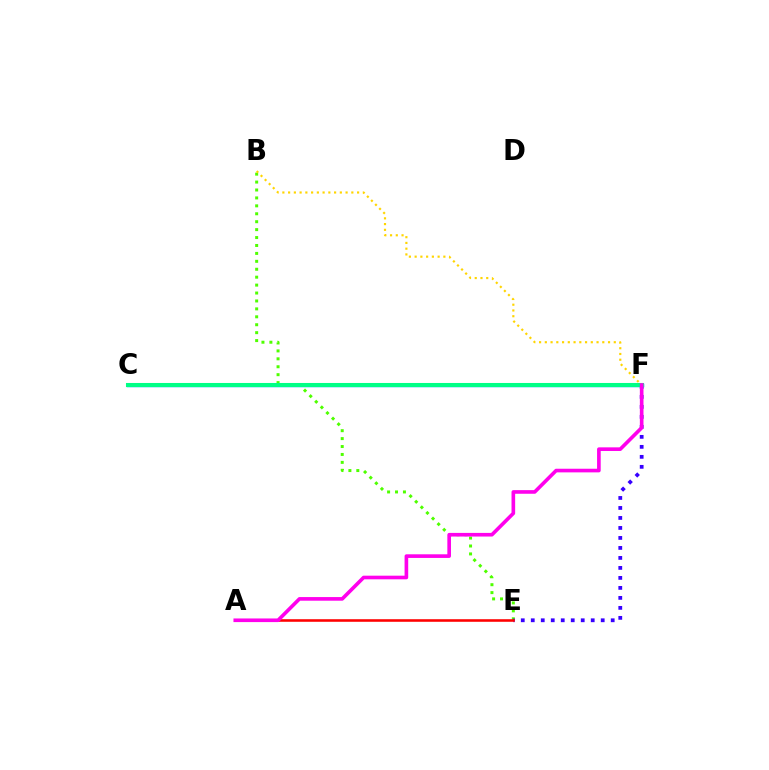{('C', 'F'): [{'color': '#009eff', 'line_style': 'solid', 'thickness': 2.49}, {'color': '#00ff86', 'line_style': 'solid', 'thickness': 2.92}], ('B', 'E'): [{'color': '#4fff00', 'line_style': 'dotted', 'thickness': 2.15}], ('E', 'F'): [{'color': '#3700ff', 'line_style': 'dotted', 'thickness': 2.72}], ('A', 'E'): [{'color': '#ff0000', 'line_style': 'solid', 'thickness': 1.85}], ('B', 'F'): [{'color': '#ffd500', 'line_style': 'dotted', 'thickness': 1.56}], ('A', 'F'): [{'color': '#ff00ed', 'line_style': 'solid', 'thickness': 2.62}]}